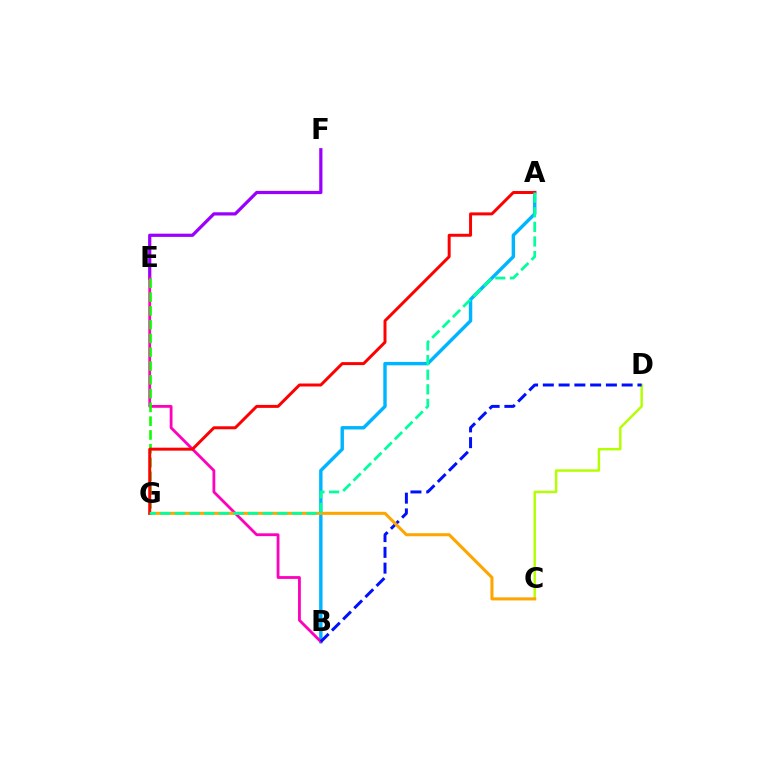{('C', 'D'): [{'color': '#b3ff00', 'line_style': 'solid', 'thickness': 1.75}], ('E', 'F'): [{'color': '#9b00ff', 'line_style': 'solid', 'thickness': 2.32}], ('A', 'B'): [{'color': '#00b5ff', 'line_style': 'solid', 'thickness': 2.46}], ('B', 'E'): [{'color': '#ff00bd', 'line_style': 'solid', 'thickness': 2.02}], ('B', 'D'): [{'color': '#0010ff', 'line_style': 'dashed', 'thickness': 2.14}], ('E', 'G'): [{'color': '#08ff00', 'line_style': 'dashed', 'thickness': 1.87}], ('C', 'G'): [{'color': '#ffa500', 'line_style': 'solid', 'thickness': 2.2}], ('A', 'G'): [{'color': '#ff0000', 'line_style': 'solid', 'thickness': 2.14}, {'color': '#00ff9d', 'line_style': 'dashed', 'thickness': 1.99}]}